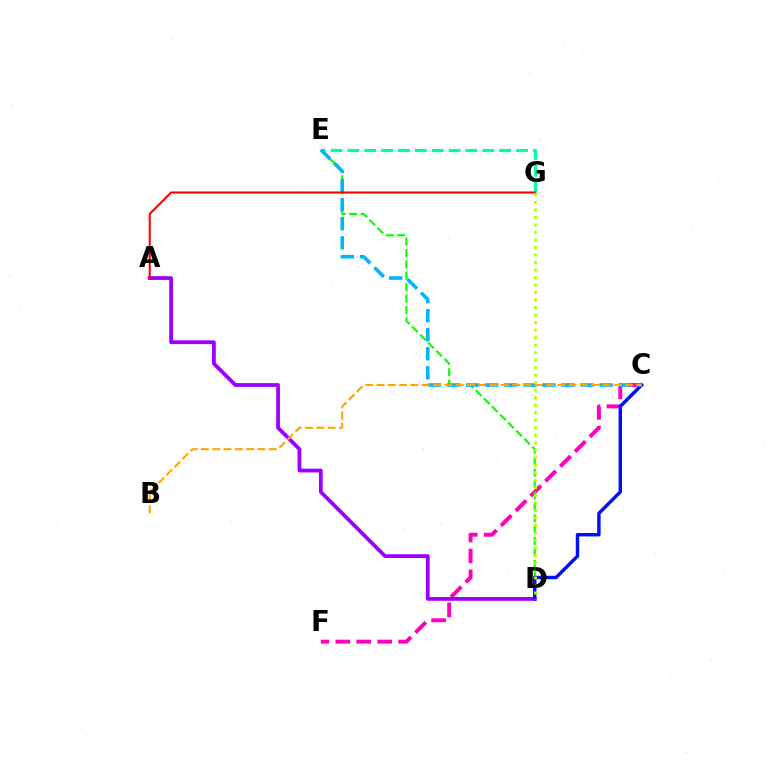{('C', 'F'): [{'color': '#ff00bd', 'line_style': 'dashed', 'thickness': 2.84}], ('E', 'G'): [{'color': '#00ff9d', 'line_style': 'dashed', 'thickness': 2.29}], ('A', 'D'): [{'color': '#9b00ff', 'line_style': 'solid', 'thickness': 2.72}], ('D', 'E'): [{'color': '#08ff00', 'line_style': 'dashed', 'thickness': 1.55}], ('C', 'D'): [{'color': '#0010ff', 'line_style': 'solid', 'thickness': 2.48}], ('C', 'E'): [{'color': '#00b5ff', 'line_style': 'dashed', 'thickness': 2.59}], ('B', 'C'): [{'color': '#ffa500', 'line_style': 'dashed', 'thickness': 1.53}], ('A', 'G'): [{'color': '#ff0000', 'line_style': 'solid', 'thickness': 1.5}], ('D', 'G'): [{'color': '#b3ff00', 'line_style': 'dotted', 'thickness': 2.04}]}